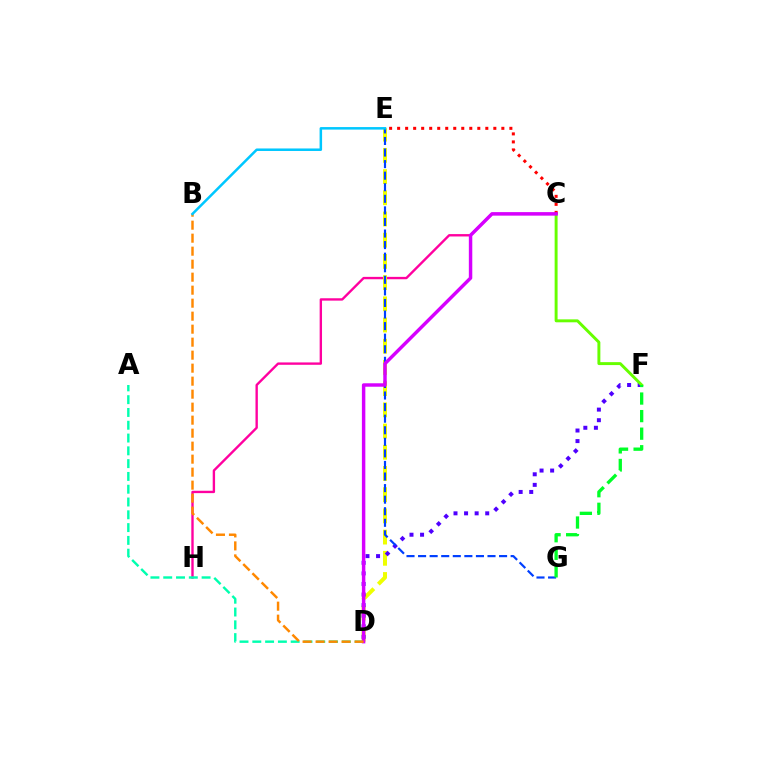{('C', 'H'): [{'color': '#ff00a0', 'line_style': 'solid', 'thickness': 1.71}], ('D', 'E'): [{'color': '#eeff00', 'line_style': 'dashed', 'thickness': 2.88}], ('A', 'D'): [{'color': '#00ffaf', 'line_style': 'dashed', 'thickness': 1.74}], ('D', 'F'): [{'color': '#4f00ff', 'line_style': 'dotted', 'thickness': 2.87}], ('C', 'F'): [{'color': '#66ff00', 'line_style': 'solid', 'thickness': 2.11}], ('C', 'E'): [{'color': '#ff0000', 'line_style': 'dotted', 'thickness': 2.18}], ('E', 'G'): [{'color': '#003fff', 'line_style': 'dashed', 'thickness': 1.57}], ('C', 'D'): [{'color': '#d600ff', 'line_style': 'solid', 'thickness': 2.48}], ('B', 'D'): [{'color': '#ff8800', 'line_style': 'dashed', 'thickness': 1.77}], ('F', 'G'): [{'color': '#00ff27', 'line_style': 'dashed', 'thickness': 2.39}], ('B', 'E'): [{'color': '#00c7ff', 'line_style': 'solid', 'thickness': 1.81}]}